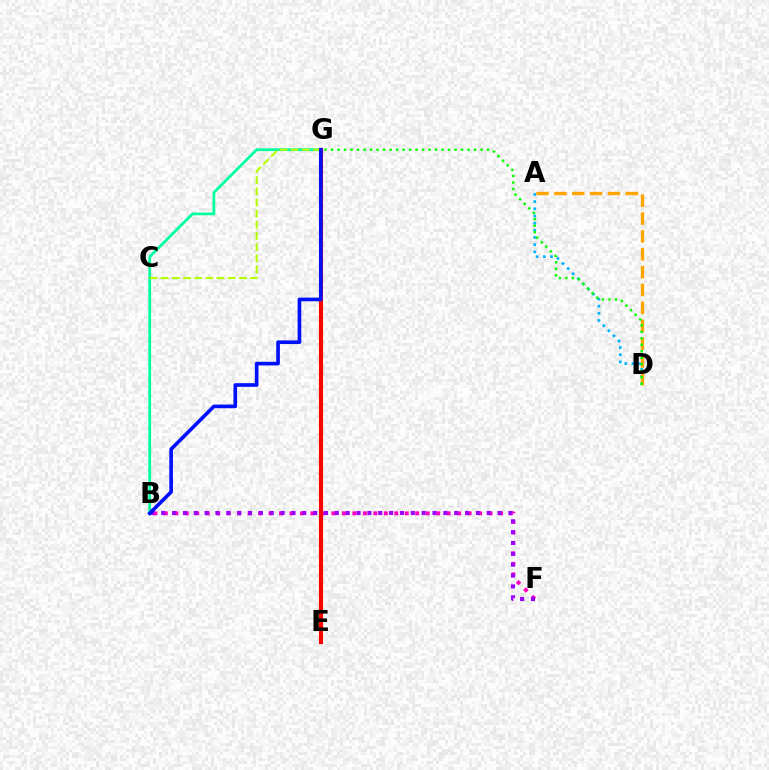{('B', 'F'): [{'color': '#ff00bd', 'line_style': 'dotted', 'thickness': 2.85}, {'color': '#9b00ff', 'line_style': 'dotted', 'thickness': 2.95}], ('A', 'D'): [{'color': '#00b5ff', 'line_style': 'dotted', 'thickness': 1.95}, {'color': '#ffa500', 'line_style': 'dashed', 'thickness': 2.43}], ('B', 'G'): [{'color': '#00ff9d', 'line_style': 'solid', 'thickness': 1.97}, {'color': '#0010ff', 'line_style': 'solid', 'thickness': 2.63}], ('E', 'G'): [{'color': '#ff0000', 'line_style': 'solid', 'thickness': 2.96}], ('C', 'G'): [{'color': '#b3ff00', 'line_style': 'dashed', 'thickness': 1.52}], ('D', 'G'): [{'color': '#08ff00', 'line_style': 'dotted', 'thickness': 1.77}]}